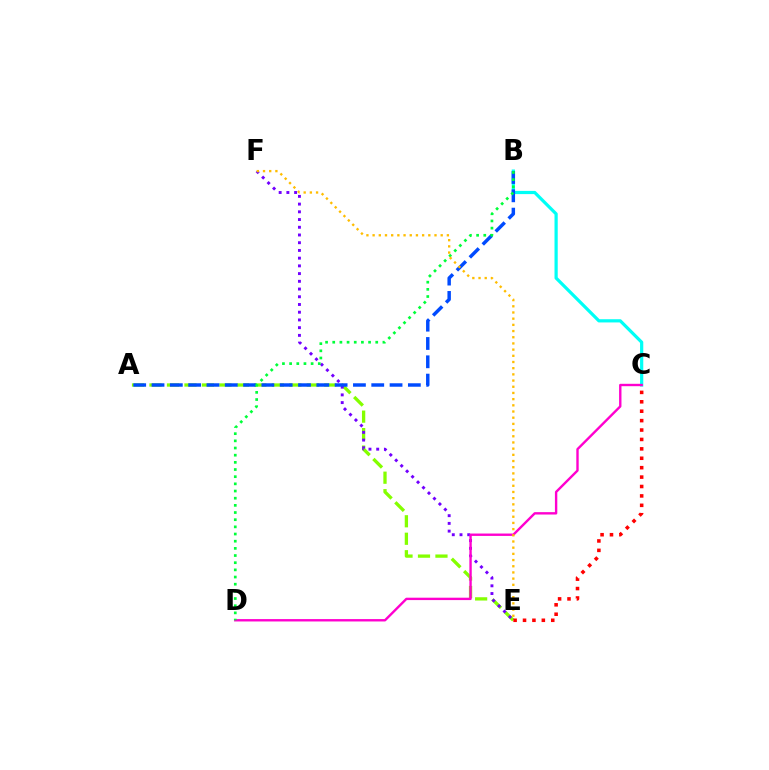{('A', 'E'): [{'color': '#84ff00', 'line_style': 'dashed', 'thickness': 2.37}], ('E', 'F'): [{'color': '#7200ff', 'line_style': 'dotted', 'thickness': 2.1}, {'color': '#ffbd00', 'line_style': 'dotted', 'thickness': 1.68}], ('B', 'C'): [{'color': '#00fff6', 'line_style': 'solid', 'thickness': 2.31}], ('C', 'E'): [{'color': '#ff0000', 'line_style': 'dotted', 'thickness': 2.56}], ('A', 'B'): [{'color': '#004bff', 'line_style': 'dashed', 'thickness': 2.49}], ('C', 'D'): [{'color': '#ff00cf', 'line_style': 'solid', 'thickness': 1.72}], ('B', 'D'): [{'color': '#00ff39', 'line_style': 'dotted', 'thickness': 1.95}]}